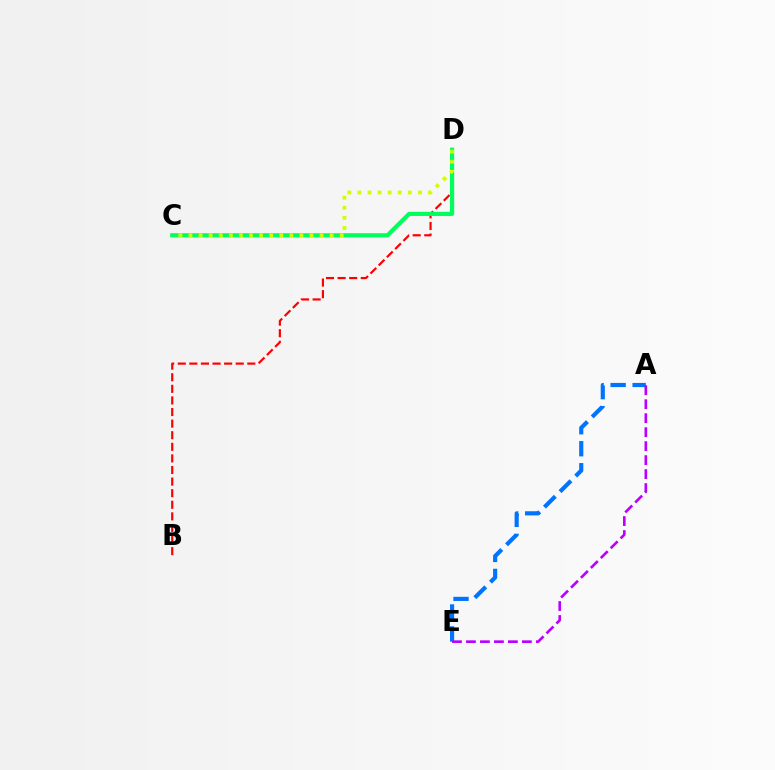{('A', 'E'): [{'color': '#0074ff', 'line_style': 'dashed', 'thickness': 2.99}, {'color': '#b900ff', 'line_style': 'dashed', 'thickness': 1.9}], ('B', 'D'): [{'color': '#ff0000', 'line_style': 'dashed', 'thickness': 1.57}], ('C', 'D'): [{'color': '#00ff5c', 'line_style': 'solid', 'thickness': 2.99}, {'color': '#d1ff00', 'line_style': 'dotted', 'thickness': 2.74}]}